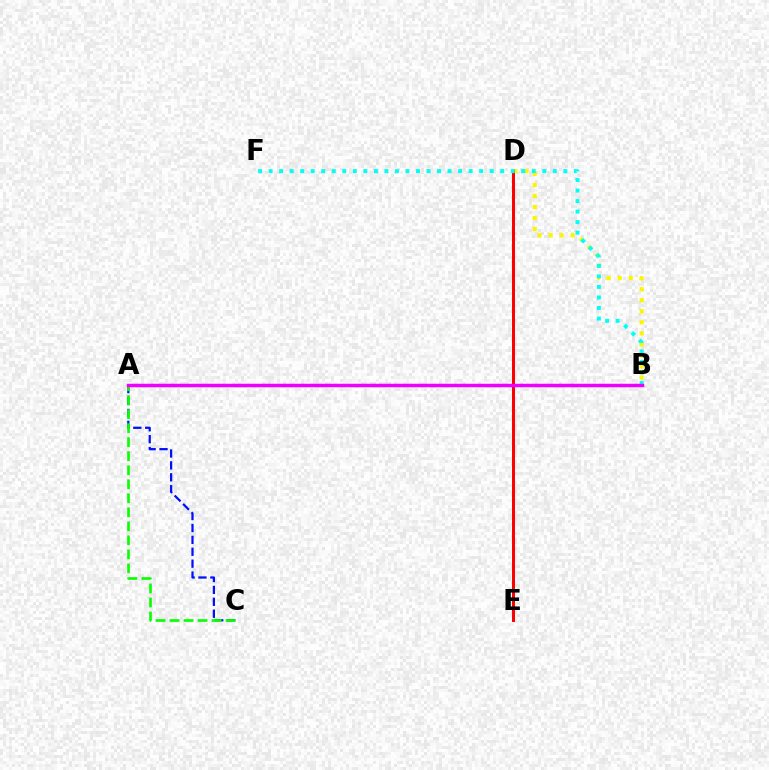{('A', 'C'): [{'color': '#0010ff', 'line_style': 'dashed', 'thickness': 1.62}, {'color': '#08ff00', 'line_style': 'dashed', 'thickness': 1.9}], ('B', 'D'): [{'color': '#fcf500', 'line_style': 'dotted', 'thickness': 3.0}], ('D', 'E'): [{'color': '#ff0000', 'line_style': 'solid', 'thickness': 2.16}], ('B', 'F'): [{'color': '#00fff6', 'line_style': 'dotted', 'thickness': 2.86}], ('A', 'B'): [{'color': '#ee00ff', 'line_style': 'solid', 'thickness': 2.51}]}